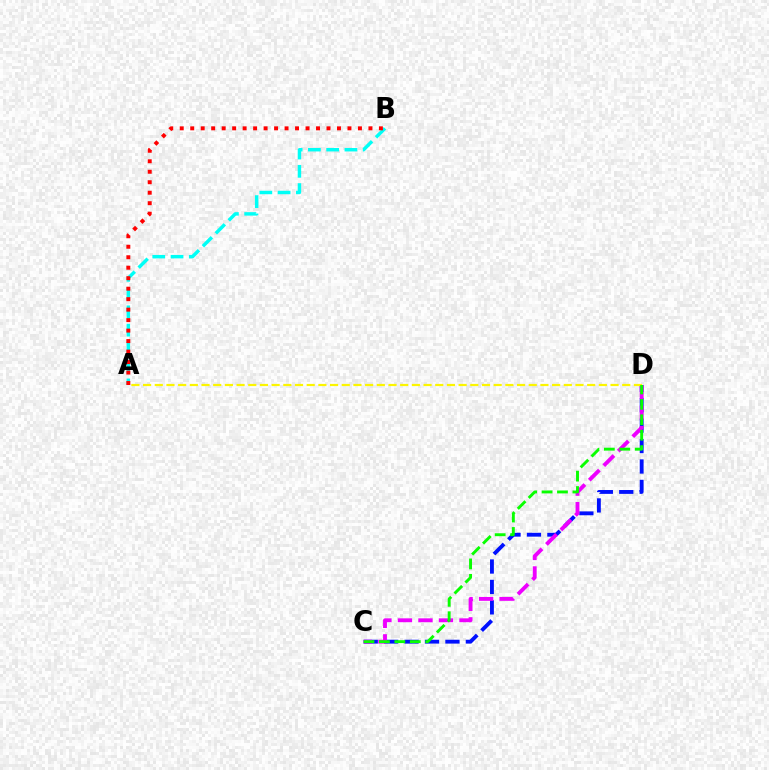{('C', 'D'): [{'color': '#0010ff', 'line_style': 'dashed', 'thickness': 2.77}, {'color': '#ee00ff', 'line_style': 'dashed', 'thickness': 2.79}, {'color': '#08ff00', 'line_style': 'dashed', 'thickness': 2.1}], ('A', 'B'): [{'color': '#00fff6', 'line_style': 'dashed', 'thickness': 2.48}, {'color': '#ff0000', 'line_style': 'dotted', 'thickness': 2.85}], ('A', 'D'): [{'color': '#fcf500', 'line_style': 'dashed', 'thickness': 1.59}]}